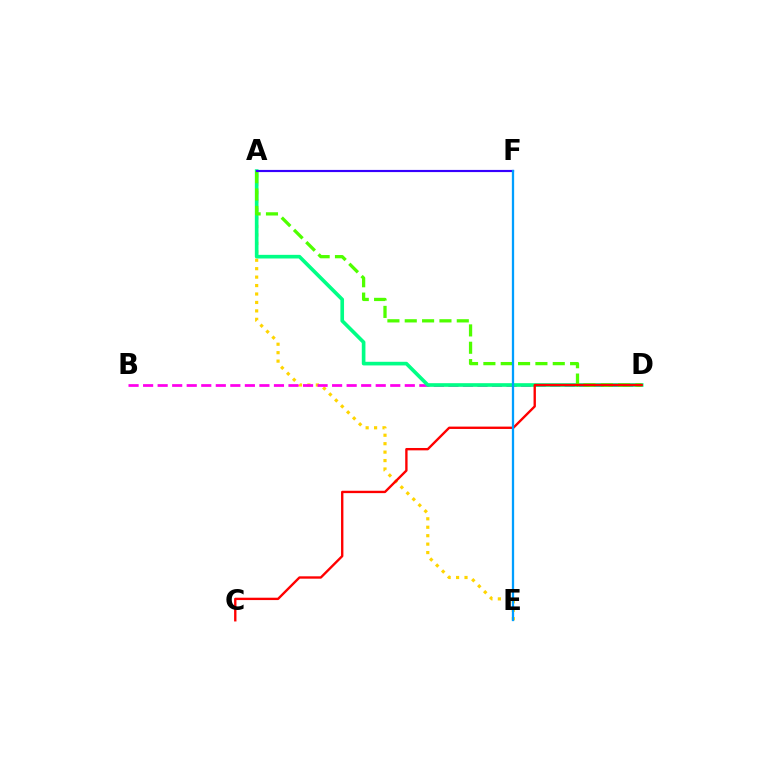{('A', 'E'): [{'color': '#ffd500', 'line_style': 'dotted', 'thickness': 2.29}], ('B', 'D'): [{'color': '#ff00ed', 'line_style': 'dashed', 'thickness': 1.98}], ('A', 'D'): [{'color': '#00ff86', 'line_style': 'solid', 'thickness': 2.62}, {'color': '#4fff00', 'line_style': 'dashed', 'thickness': 2.36}], ('C', 'D'): [{'color': '#ff0000', 'line_style': 'solid', 'thickness': 1.7}], ('A', 'F'): [{'color': '#3700ff', 'line_style': 'solid', 'thickness': 1.56}], ('E', 'F'): [{'color': '#009eff', 'line_style': 'solid', 'thickness': 1.64}]}